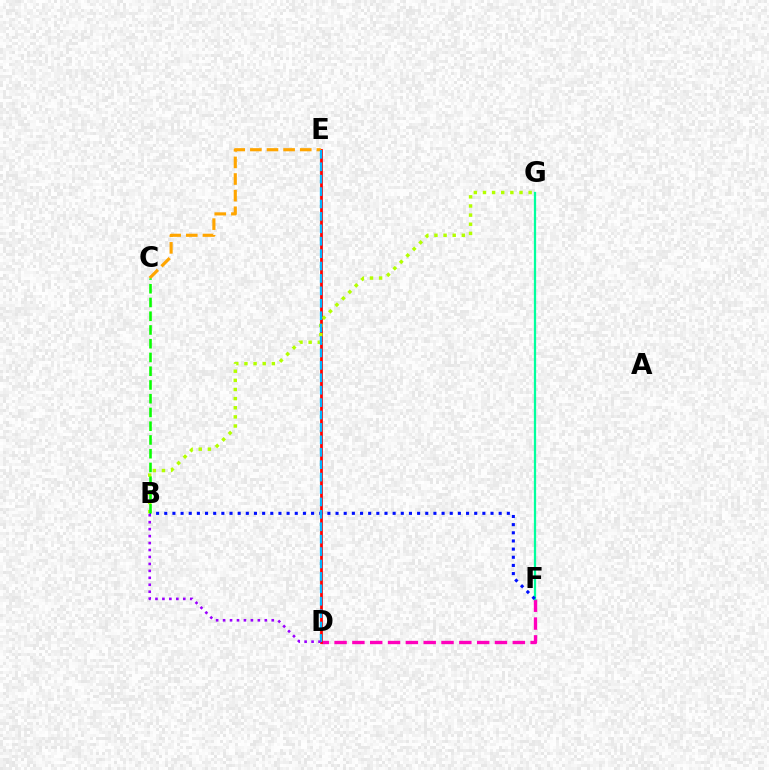{('D', 'F'): [{'color': '#ff00bd', 'line_style': 'dashed', 'thickness': 2.42}], ('D', 'E'): [{'color': '#ff0000', 'line_style': 'solid', 'thickness': 1.99}, {'color': '#00b5ff', 'line_style': 'dashed', 'thickness': 1.69}], ('F', 'G'): [{'color': '#00ff9d', 'line_style': 'solid', 'thickness': 1.63}], ('B', 'G'): [{'color': '#b3ff00', 'line_style': 'dotted', 'thickness': 2.48}], ('B', 'F'): [{'color': '#0010ff', 'line_style': 'dotted', 'thickness': 2.22}], ('C', 'E'): [{'color': '#ffa500', 'line_style': 'dashed', 'thickness': 2.26}], ('B', 'C'): [{'color': '#08ff00', 'line_style': 'dashed', 'thickness': 1.87}], ('B', 'D'): [{'color': '#9b00ff', 'line_style': 'dotted', 'thickness': 1.89}]}